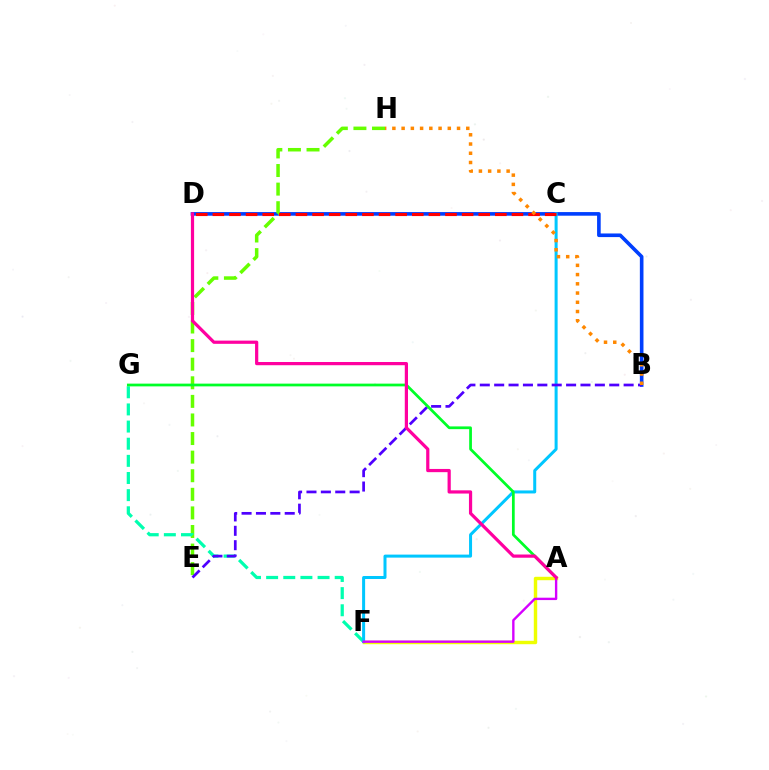{('A', 'F'): [{'color': '#eeff00', 'line_style': 'solid', 'thickness': 2.46}, {'color': '#d600ff', 'line_style': 'solid', 'thickness': 1.71}], ('B', 'D'): [{'color': '#003fff', 'line_style': 'solid', 'thickness': 2.61}], ('E', 'H'): [{'color': '#66ff00', 'line_style': 'dashed', 'thickness': 2.53}], ('F', 'G'): [{'color': '#00ffaf', 'line_style': 'dashed', 'thickness': 2.33}], ('C', 'F'): [{'color': '#00c7ff', 'line_style': 'solid', 'thickness': 2.17}], ('B', 'E'): [{'color': '#4f00ff', 'line_style': 'dashed', 'thickness': 1.95}], ('A', 'G'): [{'color': '#00ff27', 'line_style': 'solid', 'thickness': 1.98}], ('A', 'D'): [{'color': '#ff00a0', 'line_style': 'solid', 'thickness': 2.31}], ('C', 'D'): [{'color': '#ff0000', 'line_style': 'dashed', 'thickness': 2.26}], ('B', 'H'): [{'color': '#ff8800', 'line_style': 'dotted', 'thickness': 2.51}]}